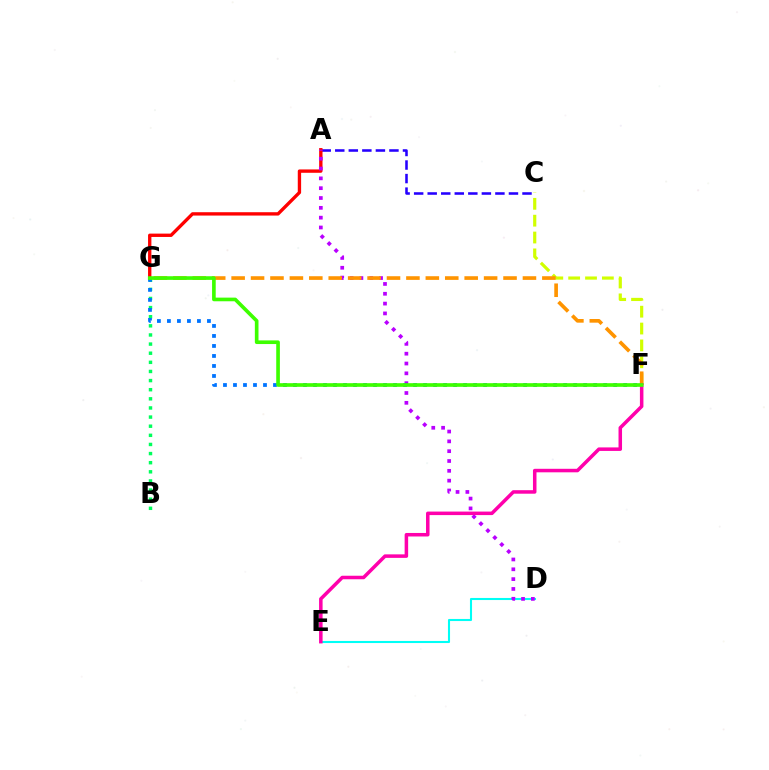{('A', 'C'): [{'color': '#2500ff', 'line_style': 'dashed', 'thickness': 1.84}], ('C', 'F'): [{'color': '#d1ff00', 'line_style': 'dashed', 'thickness': 2.29}], ('B', 'G'): [{'color': '#00ff5c', 'line_style': 'dotted', 'thickness': 2.48}], ('D', 'E'): [{'color': '#00fff6', 'line_style': 'solid', 'thickness': 1.5}], ('A', 'G'): [{'color': '#ff0000', 'line_style': 'solid', 'thickness': 2.41}], ('A', 'D'): [{'color': '#b900ff', 'line_style': 'dotted', 'thickness': 2.67}], ('F', 'G'): [{'color': '#ff9400', 'line_style': 'dashed', 'thickness': 2.64}, {'color': '#0074ff', 'line_style': 'dotted', 'thickness': 2.72}, {'color': '#3dff00', 'line_style': 'solid', 'thickness': 2.63}], ('E', 'F'): [{'color': '#ff00ac', 'line_style': 'solid', 'thickness': 2.53}]}